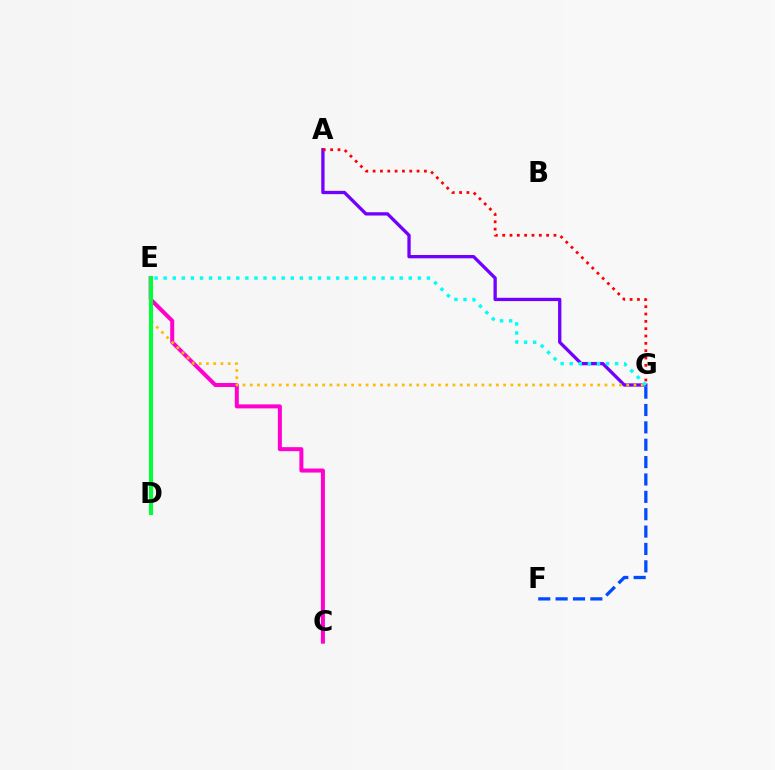{('F', 'G'): [{'color': '#004bff', 'line_style': 'dashed', 'thickness': 2.36}], ('A', 'G'): [{'color': '#7200ff', 'line_style': 'solid', 'thickness': 2.38}, {'color': '#ff0000', 'line_style': 'dotted', 'thickness': 1.99}], ('C', 'E'): [{'color': '#ff00cf', 'line_style': 'solid', 'thickness': 2.89}], ('E', 'G'): [{'color': '#ffbd00', 'line_style': 'dotted', 'thickness': 1.97}, {'color': '#00fff6', 'line_style': 'dotted', 'thickness': 2.47}], ('D', 'E'): [{'color': '#84ff00', 'line_style': 'dashed', 'thickness': 1.58}, {'color': '#00ff39', 'line_style': 'solid', 'thickness': 2.93}]}